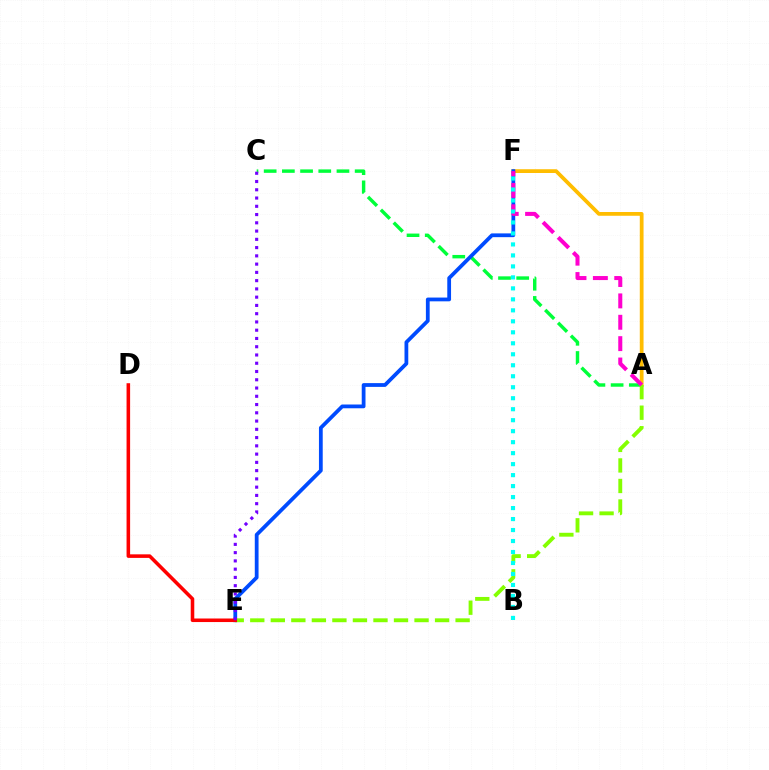{('A', 'F'): [{'color': '#ffbd00', 'line_style': 'solid', 'thickness': 2.71}, {'color': '#ff00cf', 'line_style': 'dashed', 'thickness': 2.9}], ('A', 'C'): [{'color': '#00ff39', 'line_style': 'dashed', 'thickness': 2.47}], ('E', 'F'): [{'color': '#004bff', 'line_style': 'solid', 'thickness': 2.72}], ('A', 'E'): [{'color': '#84ff00', 'line_style': 'dashed', 'thickness': 2.79}], ('D', 'E'): [{'color': '#ff0000', 'line_style': 'solid', 'thickness': 2.56}], ('B', 'F'): [{'color': '#00fff6', 'line_style': 'dotted', 'thickness': 2.98}], ('C', 'E'): [{'color': '#7200ff', 'line_style': 'dotted', 'thickness': 2.24}]}